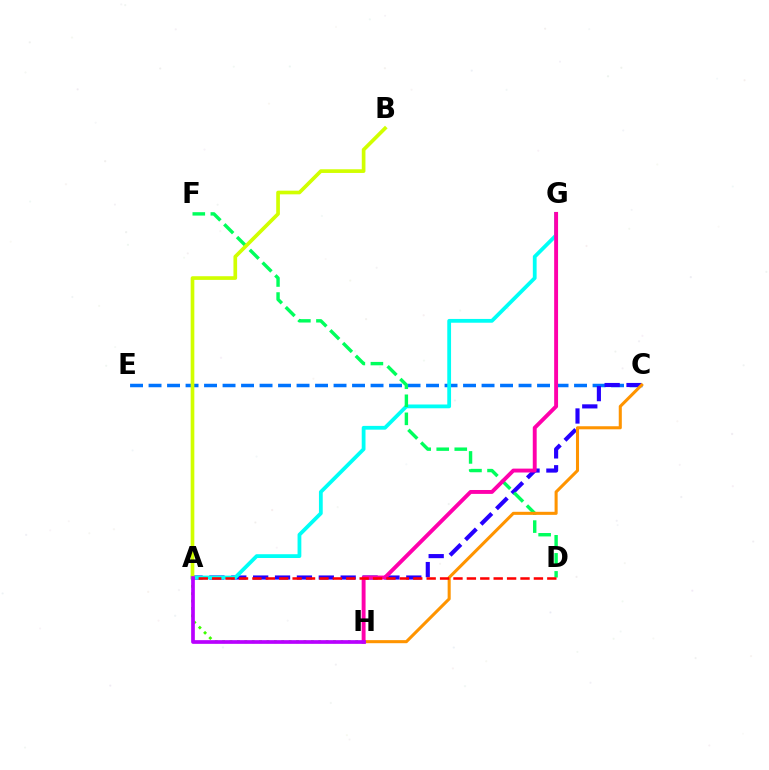{('A', 'H'): [{'color': '#3dff00', 'line_style': 'dotted', 'thickness': 2.01}, {'color': '#b900ff', 'line_style': 'solid', 'thickness': 2.66}], ('C', 'E'): [{'color': '#0074ff', 'line_style': 'dashed', 'thickness': 2.51}], ('A', 'C'): [{'color': '#2500ff', 'line_style': 'dashed', 'thickness': 2.97}], ('A', 'G'): [{'color': '#00fff6', 'line_style': 'solid', 'thickness': 2.73}], ('D', 'F'): [{'color': '#00ff5c', 'line_style': 'dashed', 'thickness': 2.45}], ('C', 'H'): [{'color': '#ff9400', 'line_style': 'solid', 'thickness': 2.2}], ('G', 'H'): [{'color': '#ff00ac', 'line_style': 'solid', 'thickness': 2.81}], ('A', 'B'): [{'color': '#d1ff00', 'line_style': 'solid', 'thickness': 2.65}], ('A', 'D'): [{'color': '#ff0000', 'line_style': 'dashed', 'thickness': 1.82}]}